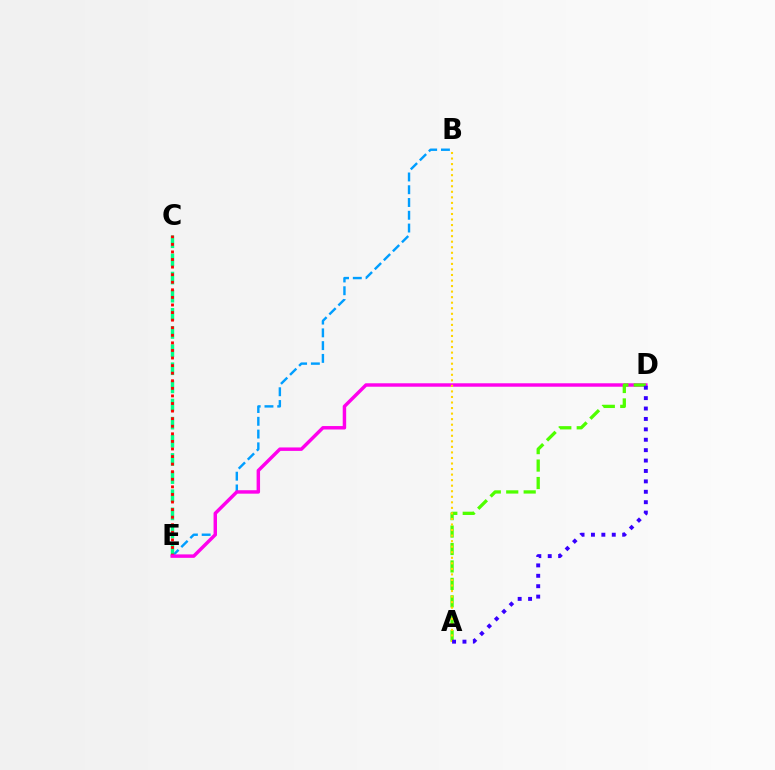{('B', 'E'): [{'color': '#009eff', 'line_style': 'dashed', 'thickness': 1.73}], ('C', 'E'): [{'color': '#00ff86', 'line_style': 'dashed', 'thickness': 2.46}, {'color': '#ff0000', 'line_style': 'dotted', 'thickness': 2.06}], ('D', 'E'): [{'color': '#ff00ed', 'line_style': 'solid', 'thickness': 2.48}], ('A', 'D'): [{'color': '#4fff00', 'line_style': 'dashed', 'thickness': 2.37}, {'color': '#3700ff', 'line_style': 'dotted', 'thickness': 2.83}], ('A', 'B'): [{'color': '#ffd500', 'line_style': 'dotted', 'thickness': 1.51}]}